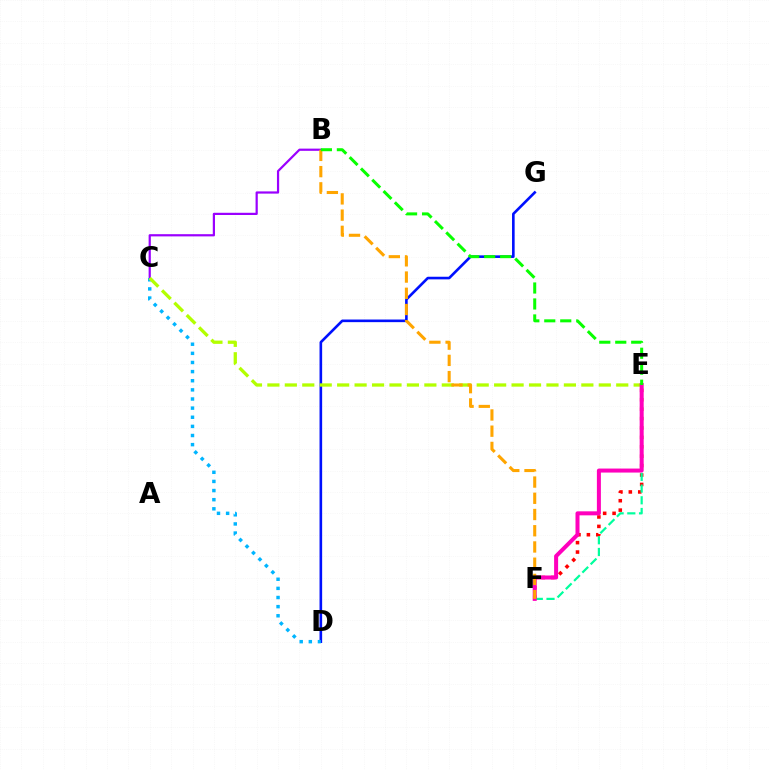{('B', 'C'): [{'color': '#9b00ff', 'line_style': 'solid', 'thickness': 1.59}], ('D', 'G'): [{'color': '#0010ff', 'line_style': 'solid', 'thickness': 1.89}], ('E', 'F'): [{'color': '#ff0000', 'line_style': 'dotted', 'thickness': 2.56}, {'color': '#00ff9d', 'line_style': 'dashed', 'thickness': 1.59}, {'color': '#ff00bd', 'line_style': 'solid', 'thickness': 2.89}], ('C', 'D'): [{'color': '#00b5ff', 'line_style': 'dotted', 'thickness': 2.48}], ('C', 'E'): [{'color': '#b3ff00', 'line_style': 'dashed', 'thickness': 2.37}], ('B', 'F'): [{'color': '#ffa500', 'line_style': 'dashed', 'thickness': 2.2}], ('B', 'E'): [{'color': '#08ff00', 'line_style': 'dashed', 'thickness': 2.17}]}